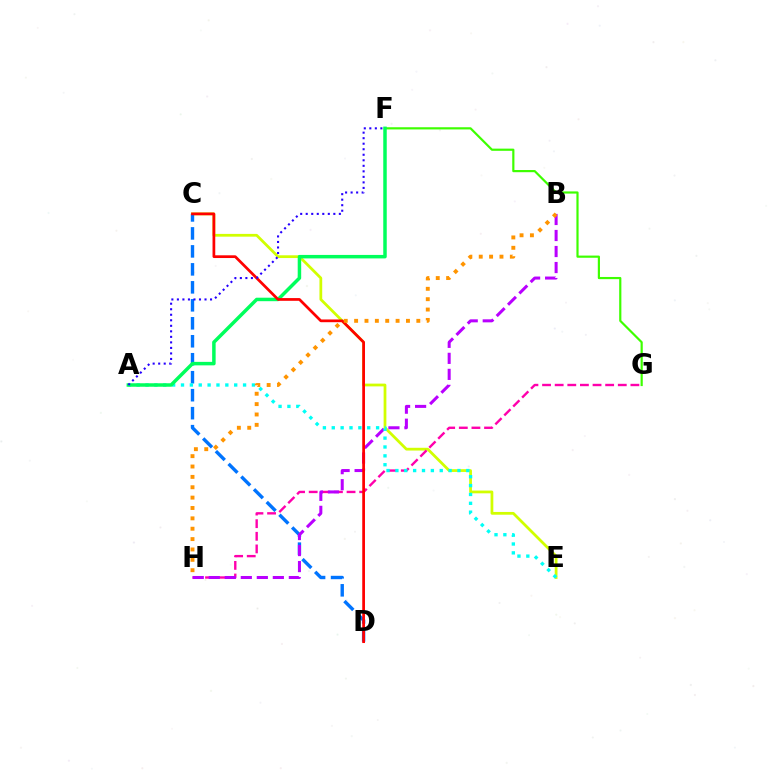{('C', 'E'): [{'color': '#d1ff00', 'line_style': 'solid', 'thickness': 1.99}], ('G', 'H'): [{'color': '#ff00ac', 'line_style': 'dashed', 'thickness': 1.71}], ('C', 'D'): [{'color': '#0074ff', 'line_style': 'dashed', 'thickness': 2.44}, {'color': '#ff0000', 'line_style': 'solid', 'thickness': 1.97}], ('B', 'H'): [{'color': '#b900ff', 'line_style': 'dashed', 'thickness': 2.18}, {'color': '#ff9400', 'line_style': 'dotted', 'thickness': 2.82}], ('A', 'E'): [{'color': '#00fff6', 'line_style': 'dotted', 'thickness': 2.41}], ('F', 'G'): [{'color': '#3dff00', 'line_style': 'solid', 'thickness': 1.57}], ('A', 'F'): [{'color': '#00ff5c', 'line_style': 'solid', 'thickness': 2.51}, {'color': '#2500ff', 'line_style': 'dotted', 'thickness': 1.5}]}